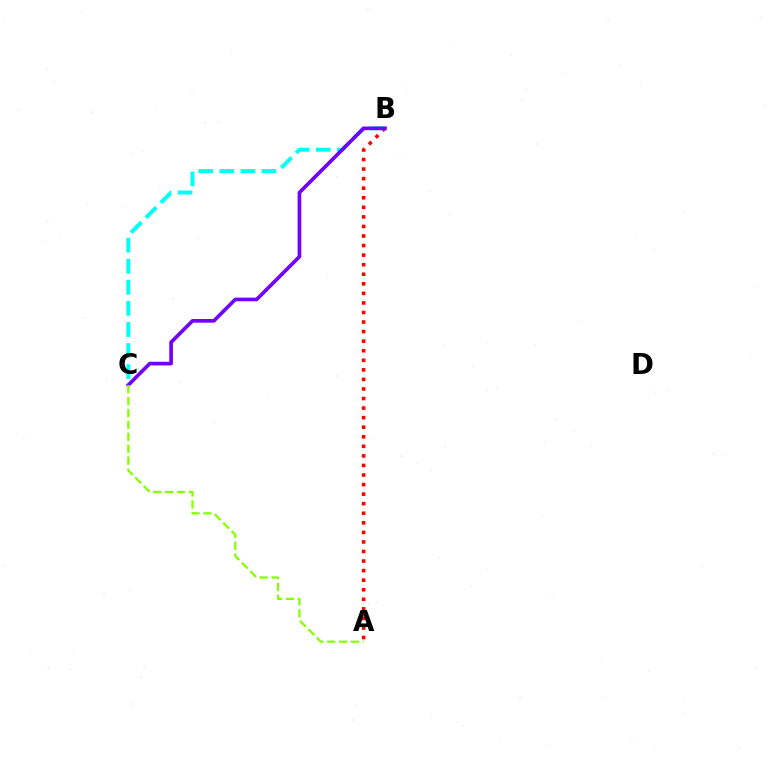{('A', 'B'): [{'color': '#ff0000', 'line_style': 'dotted', 'thickness': 2.6}], ('B', 'C'): [{'color': '#00fff6', 'line_style': 'dashed', 'thickness': 2.86}, {'color': '#7200ff', 'line_style': 'solid', 'thickness': 2.64}], ('A', 'C'): [{'color': '#84ff00', 'line_style': 'dashed', 'thickness': 1.62}]}